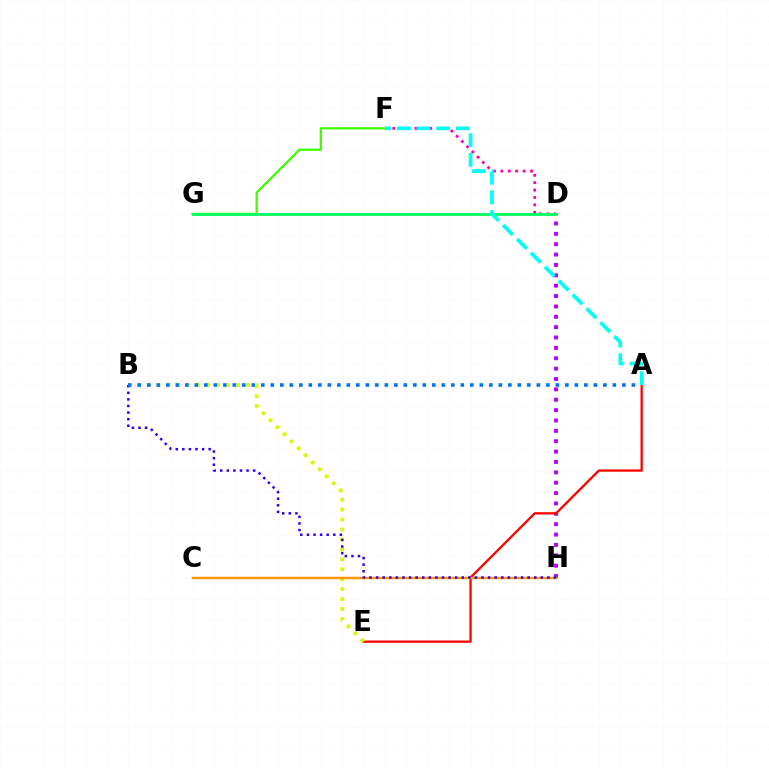{('D', 'F'): [{'color': '#ff00ac', 'line_style': 'dotted', 'thickness': 2.01}], ('D', 'H'): [{'color': '#b900ff', 'line_style': 'dotted', 'thickness': 2.82}], ('A', 'E'): [{'color': '#ff0000', 'line_style': 'solid', 'thickness': 1.65}], ('B', 'E'): [{'color': '#d1ff00', 'line_style': 'dotted', 'thickness': 2.7}], ('C', 'H'): [{'color': '#ff9400', 'line_style': 'solid', 'thickness': 1.76}], ('F', 'G'): [{'color': '#3dff00', 'line_style': 'solid', 'thickness': 1.62}], ('D', 'G'): [{'color': '#00ff5c', 'line_style': 'solid', 'thickness': 2.0}], ('B', 'H'): [{'color': '#2500ff', 'line_style': 'dotted', 'thickness': 1.79}], ('A', 'B'): [{'color': '#0074ff', 'line_style': 'dotted', 'thickness': 2.58}], ('A', 'F'): [{'color': '#00fff6', 'line_style': 'dashed', 'thickness': 2.67}]}